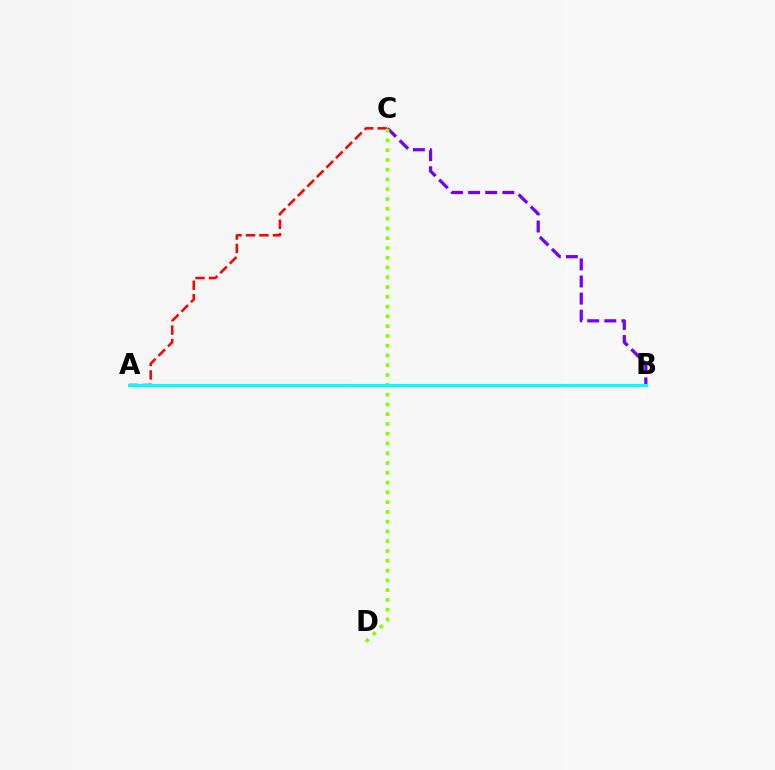{('B', 'C'): [{'color': '#7200ff', 'line_style': 'dashed', 'thickness': 2.32}], ('A', 'C'): [{'color': '#ff0000', 'line_style': 'dashed', 'thickness': 1.83}], ('C', 'D'): [{'color': '#84ff00', 'line_style': 'dotted', 'thickness': 2.66}], ('A', 'B'): [{'color': '#00fff6', 'line_style': 'solid', 'thickness': 2.19}]}